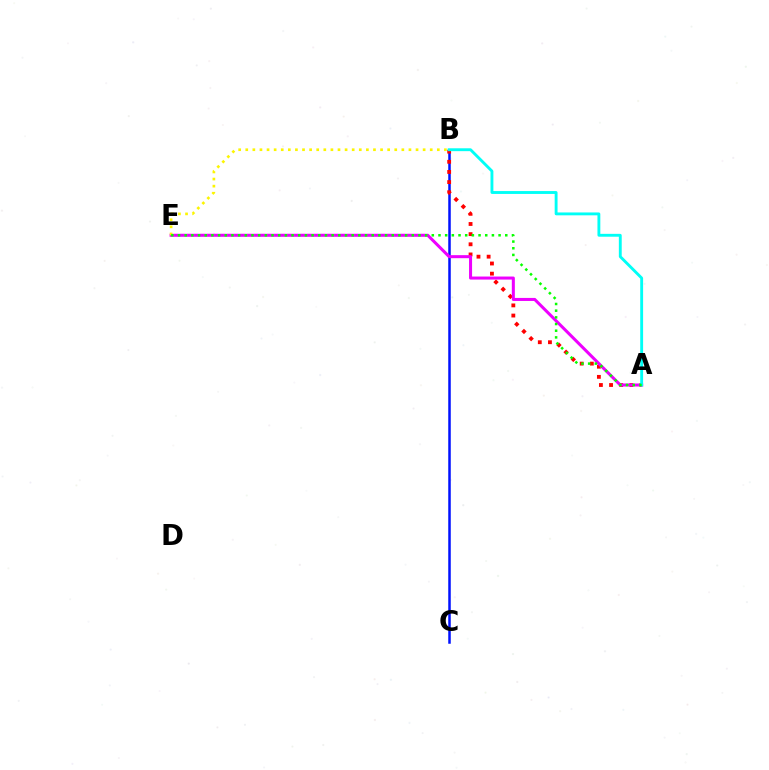{('B', 'C'): [{'color': '#0010ff', 'line_style': 'solid', 'thickness': 1.81}], ('A', 'B'): [{'color': '#ff0000', 'line_style': 'dotted', 'thickness': 2.76}, {'color': '#00fff6', 'line_style': 'solid', 'thickness': 2.07}], ('A', 'E'): [{'color': '#ee00ff', 'line_style': 'solid', 'thickness': 2.19}, {'color': '#08ff00', 'line_style': 'dotted', 'thickness': 1.81}], ('B', 'E'): [{'color': '#fcf500', 'line_style': 'dotted', 'thickness': 1.93}]}